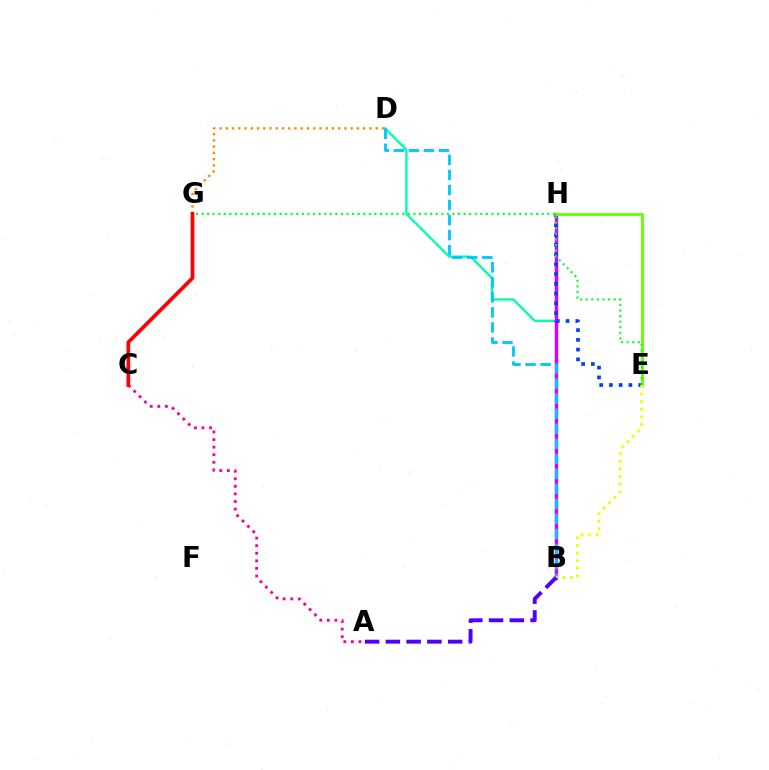{('B', 'D'): [{'color': '#00ffaf', 'line_style': 'solid', 'thickness': 1.72}, {'color': '#00c7ff', 'line_style': 'dashed', 'thickness': 2.04}], ('B', 'H'): [{'color': '#d600ff', 'line_style': 'solid', 'thickness': 2.48}], ('E', 'H'): [{'color': '#003fff', 'line_style': 'dotted', 'thickness': 2.65}, {'color': '#66ff00', 'line_style': 'solid', 'thickness': 2.06}], ('A', 'C'): [{'color': '#ff00a0', 'line_style': 'dotted', 'thickness': 2.06}], ('D', 'G'): [{'color': '#ff8800', 'line_style': 'dotted', 'thickness': 1.7}], ('C', 'G'): [{'color': '#ff0000', 'line_style': 'solid', 'thickness': 2.67}], ('B', 'E'): [{'color': '#eeff00', 'line_style': 'dotted', 'thickness': 2.07}], ('A', 'B'): [{'color': '#4f00ff', 'line_style': 'dashed', 'thickness': 2.82}], ('E', 'G'): [{'color': '#00ff27', 'line_style': 'dotted', 'thickness': 1.52}]}